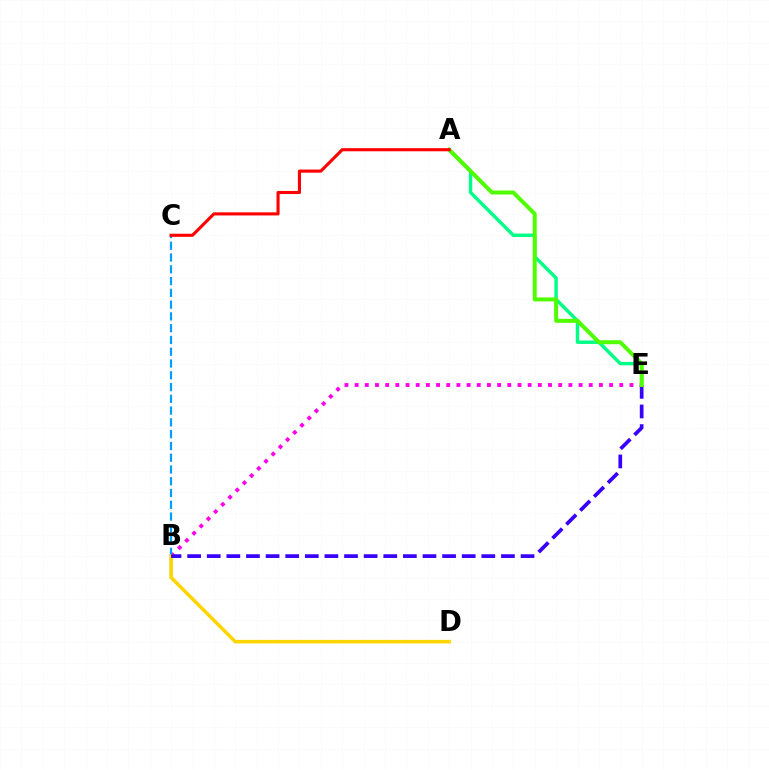{('B', 'E'): [{'color': '#ff00ed', 'line_style': 'dotted', 'thickness': 2.77}, {'color': '#3700ff', 'line_style': 'dashed', 'thickness': 2.66}], ('B', 'C'): [{'color': '#009eff', 'line_style': 'dashed', 'thickness': 1.6}], ('A', 'E'): [{'color': '#00ff86', 'line_style': 'solid', 'thickness': 2.47}, {'color': '#4fff00', 'line_style': 'solid', 'thickness': 2.86}], ('B', 'D'): [{'color': '#ffd500', 'line_style': 'solid', 'thickness': 2.56}], ('A', 'C'): [{'color': '#ff0000', 'line_style': 'solid', 'thickness': 2.24}]}